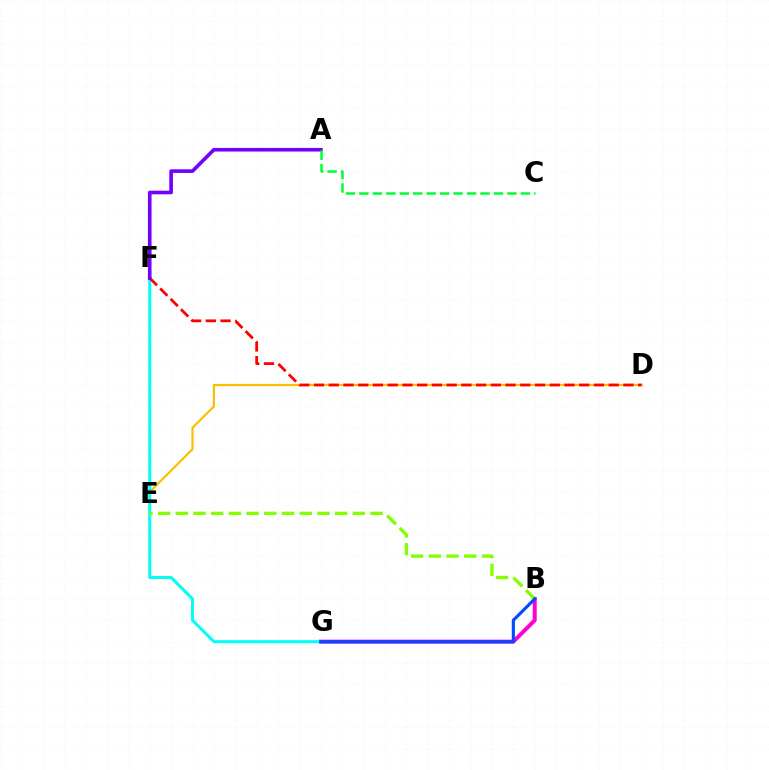{('D', 'E'): [{'color': '#ffbd00', 'line_style': 'solid', 'thickness': 1.57}], ('B', 'G'): [{'color': '#ff00cf', 'line_style': 'solid', 'thickness': 2.87}, {'color': '#004bff', 'line_style': 'solid', 'thickness': 2.26}], ('F', 'G'): [{'color': '#00fff6', 'line_style': 'solid', 'thickness': 2.16}], ('D', 'F'): [{'color': '#ff0000', 'line_style': 'dashed', 'thickness': 2.0}], ('B', 'E'): [{'color': '#84ff00', 'line_style': 'dashed', 'thickness': 2.41}], ('A', 'F'): [{'color': '#7200ff', 'line_style': 'solid', 'thickness': 2.62}], ('A', 'C'): [{'color': '#00ff39', 'line_style': 'dashed', 'thickness': 1.83}]}